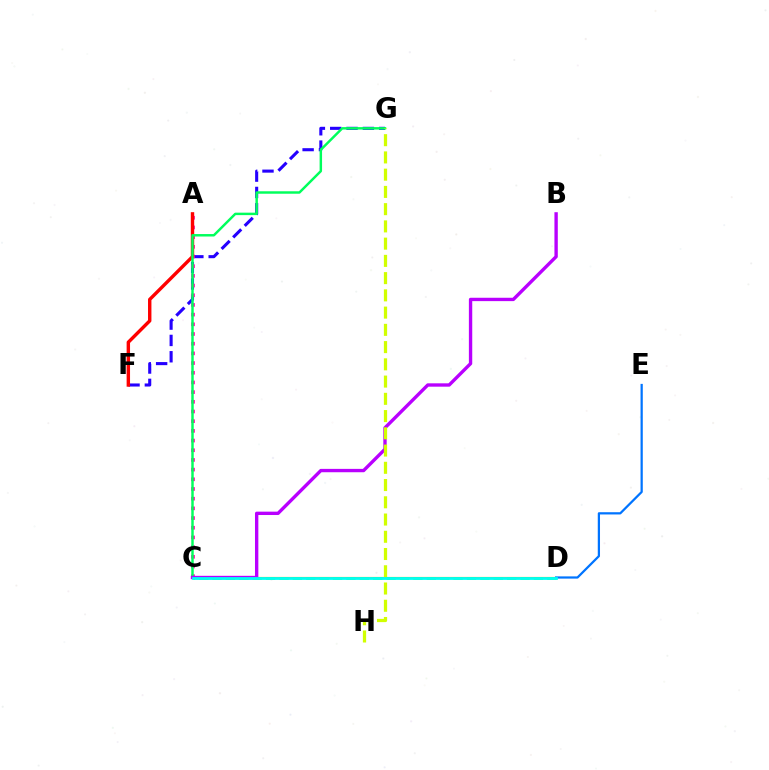{('F', 'G'): [{'color': '#2500ff', 'line_style': 'dashed', 'thickness': 2.22}], ('C', 'D'): [{'color': '#ff9400', 'line_style': 'solid', 'thickness': 1.55}, {'color': '#3dff00', 'line_style': 'dashed', 'thickness': 1.82}, {'color': '#00fff6', 'line_style': 'solid', 'thickness': 2.02}], ('A', 'C'): [{'color': '#ff00ac', 'line_style': 'dotted', 'thickness': 2.63}], ('A', 'F'): [{'color': '#ff0000', 'line_style': 'solid', 'thickness': 2.45}], ('D', 'E'): [{'color': '#0074ff', 'line_style': 'solid', 'thickness': 1.61}], ('C', 'G'): [{'color': '#00ff5c', 'line_style': 'solid', 'thickness': 1.77}], ('B', 'C'): [{'color': '#b900ff', 'line_style': 'solid', 'thickness': 2.42}], ('G', 'H'): [{'color': '#d1ff00', 'line_style': 'dashed', 'thickness': 2.34}]}